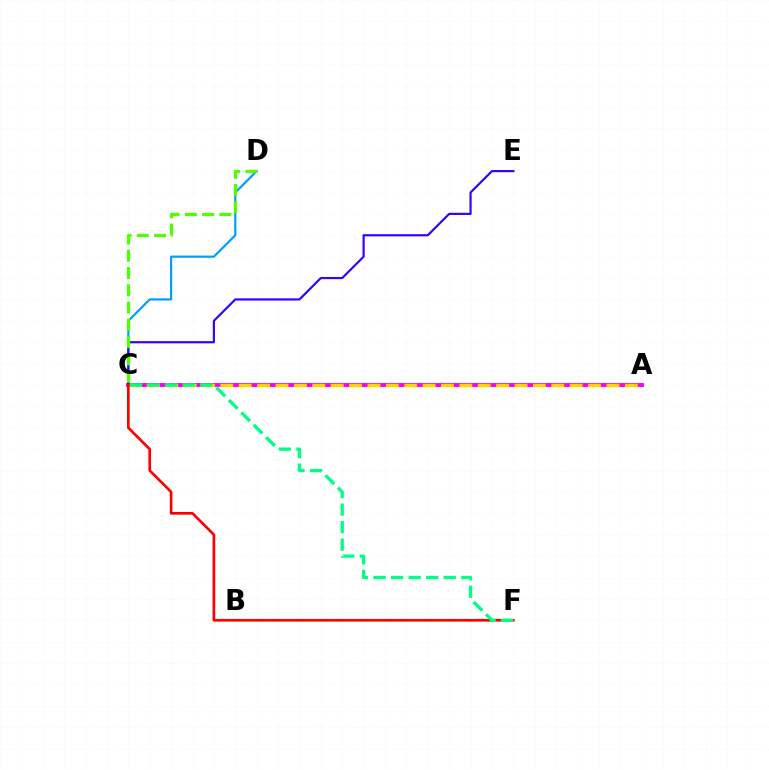{('A', 'C'): [{'color': '#ff00ed', 'line_style': 'solid', 'thickness': 2.83}, {'color': '#ffd500', 'line_style': 'dashed', 'thickness': 2.5}], ('C', 'D'): [{'color': '#009eff', 'line_style': 'solid', 'thickness': 1.58}, {'color': '#4fff00', 'line_style': 'dashed', 'thickness': 2.35}], ('C', 'E'): [{'color': '#3700ff', 'line_style': 'solid', 'thickness': 1.58}], ('C', 'F'): [{'color': '#ff0000', 'line_style': 'solid', 'thickness': 1.93}, {'color': '#00ff86', 'line_style': 'dashed', 'thickness': 2.38}]}